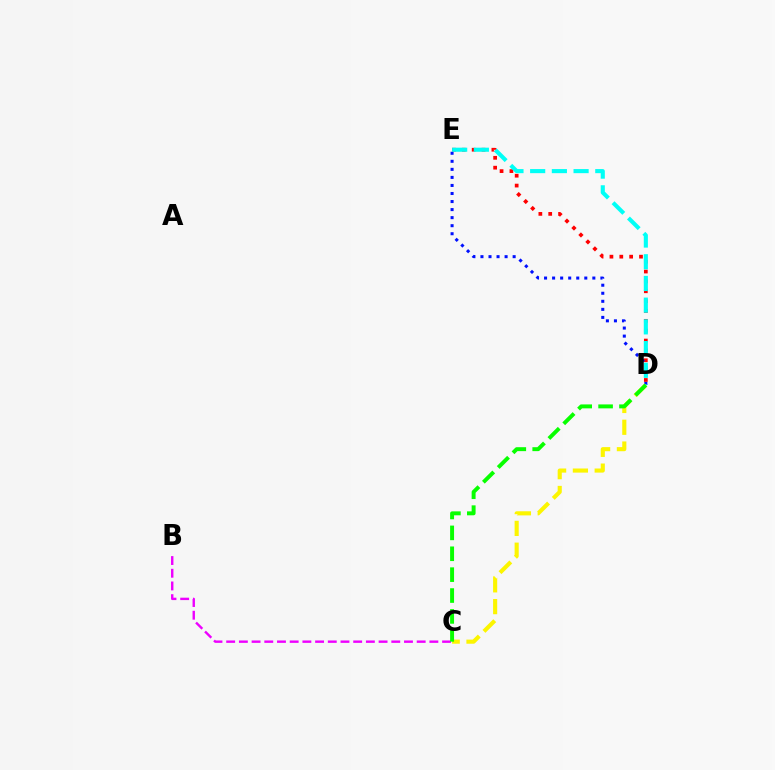{('D', 'E'): [{'color': '#ff0000', 'line_style': 'dotted', 'thickness': 2.68}, {'color': '#0010ff', 'line_style': 'dotted', 'thickness': 2.19}, {'color': '#00fff6', 'line_style': 'dashed', 'thickness': 2.95}], ('C', 'D'): [{'color': '#fcf500', 'line_style': 'dashed', 'thickness': 2.96}, {'color': '#08ff00', 'line_style': 'dashed', 'thickness': 2.84}], ('B', 'C'): [{'color': '#ee00ff', 'line_style': 'dashed', 'thickness': 1.73}]}